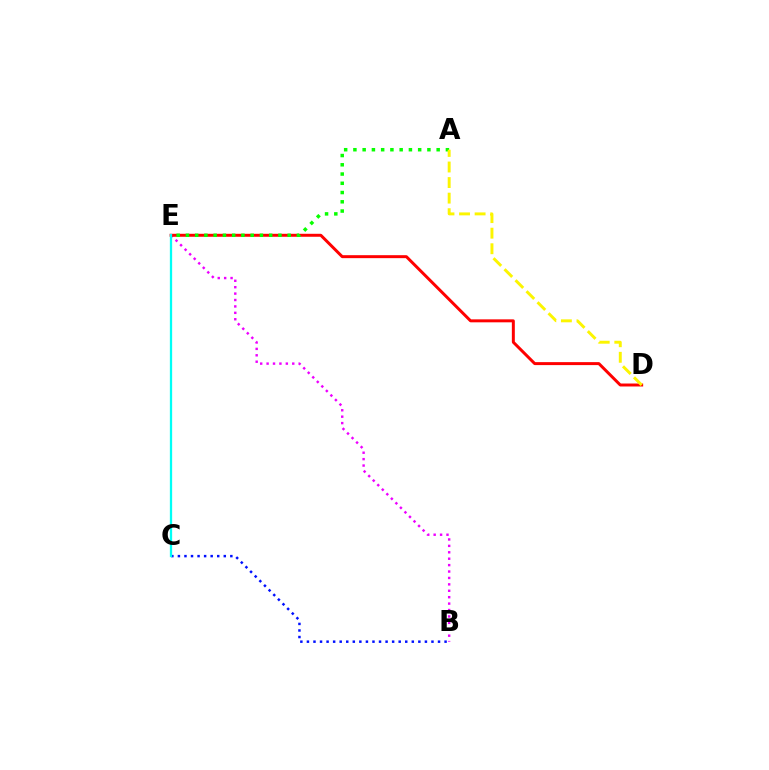{('B', 'E'): [{'color': '#ee00ff', 'line_style': 'dotted', 'thickness': 1.74}], ('B', 'C'): [{'color': '#0010ff', 'line_style': 'dotted', 'thickness': 1.78}], ('D', 'E'): [{'color': '#ff0000', 'line_style': 'solid', 'thickness': 2.14}], ('C', 'E'): [{'color': '#00fff6', 'line_style': 'solid', 'thickness': 1.64}], ('A', 'E'): [{'color': '#08ff00', 'line_style': 'dotted', 'thickness': 2.51}], ('A', 'D'): [{'color': '#fcf500', 'line_style': 'dashed', 'thickness': 2.11}]}